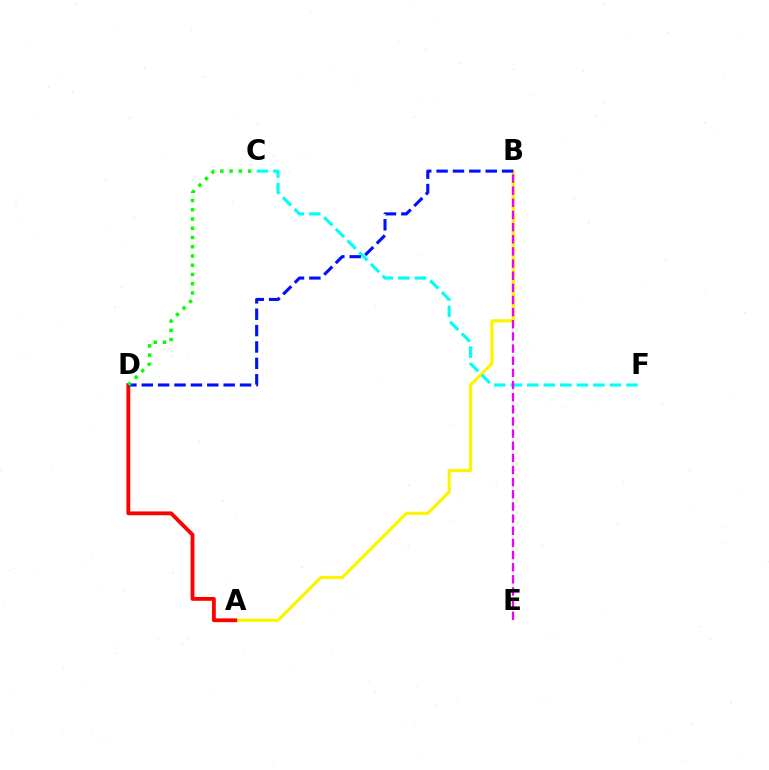{('A', 'B'): [{'color': '#fcf500', 'line_style': 'solid', 'thickness': 2.31}], ('C', 'F'): [{'color': '#00fff6', 'line_style': 'dashed', 'thickness': 2.24}], ('A', 'D'): [{'color': '#ff0000', 'line_style': 'solid', 'thickness': 2.75}], ('B', 'D'): [{'color': '#0010ff', 'line_style': 'dashed', 'thickness': 2.23}], ('B', 'E'): [{'color': '#ee00ff', 'line_style': 'dashed', 'thickness': 1.65}], ('C', 'D'): [{'color': '#08ff00', 'line_style': 'dotted', 'thickness': 2.51}]}